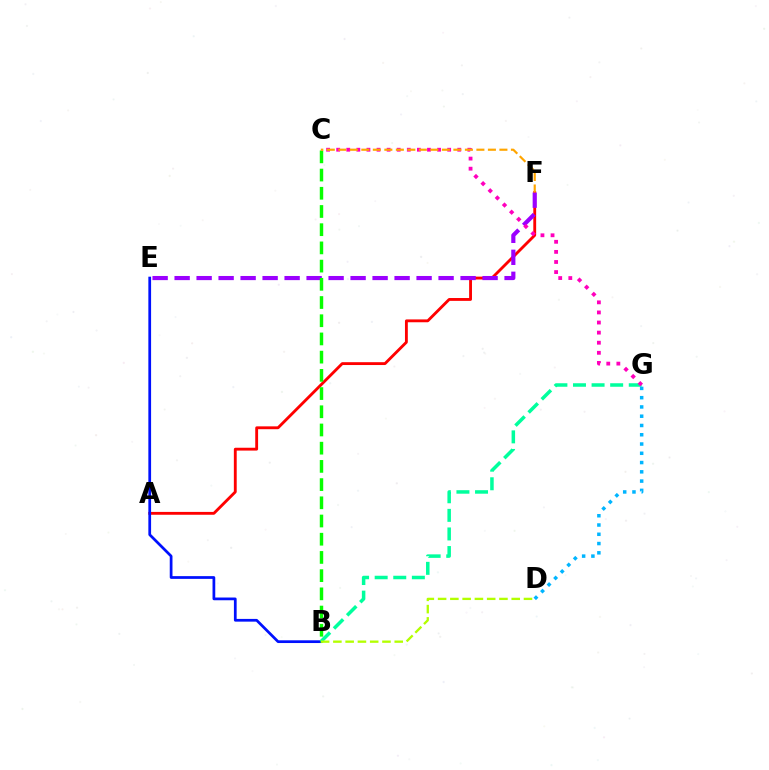{('A', 'F'): [{'color': '#ff0000', 'line_style': 'solid', 'thickness': 2.05}], ('E', 'F'): [{'color': '#9b00ff', 'line_style': 'dashed', 'thickness': 2.99}], ('B', 'E'): [{'color': '#0010ff', 'line_style': 'solid', 'thickness': 1.97}], ('B', 'G'): [{'color': '#00ff9d', 'line_style': 'dashed', 'thickness': 2.53}], ('C', 'G'): [{'color': '#ff00bd', 'line_style': 'dotted', 'thickness': 2.74}], ('D', 'G'): [{'color': '#00b5ff', 'line_style': 'dotted', 'thickness': 2.52}], ('B', 'C'): [{'color': '#08ff00', 'line_style': 'dashed', 'thickness': 2.47}], ('C', 'F'): [{'color': '#ffa500', 'line_style': 'dashed', 'thickness': 1.56}], ('B', 'D'): [{'color': '#b3ff00', 'line_style': 'dashed', 'thickness': 1.67}]}